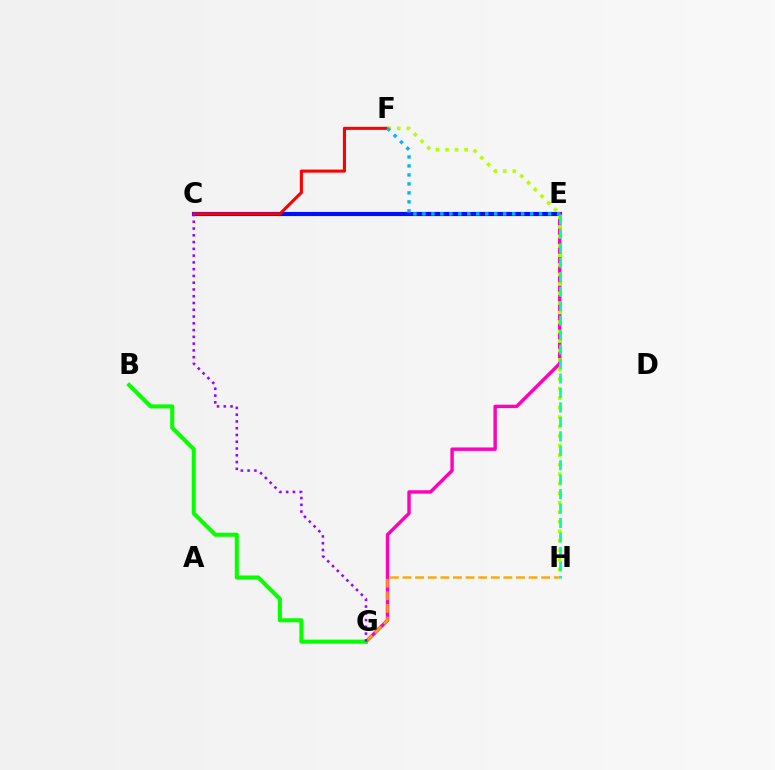{('C', 'E'): [{'color': '#0010ff', 'line_style': 'solid', 'thickness': 2.98}], ('E', 'G'): [{'color': '#ff00bd', 'line_style': 'solid', 'thickness': 2.45}], ('C', 'F'): [{'color': '#ff0000', 'line_style': 'solid', 'thickness': 2.22}], ('G', 'H'): [{'color': '#ffa500', 'line_style': 'dashed', 'thickness': 1.71}], ('F', 'H'): [{'color': '#b3ff00', 'line_style': 'dotted', 'thickness': 2.58}], ('B', 'G'): [{'color': '#08ff00', 'line_style': 'solid', 'thickness': 2.91}], ('E', 'H'): [{'color': '#00ff9d', 'line_style': 'dashed', 'thickness': 1.96}], ('E', 'F'): [{'color': '#00b5ff', 'line_style': 'dotted', 'thickness': 2.44}], ('C', 'G'): [{'color': '#9b00ff', 'line_style': 'dotted', 'thickness': 1.84}]}